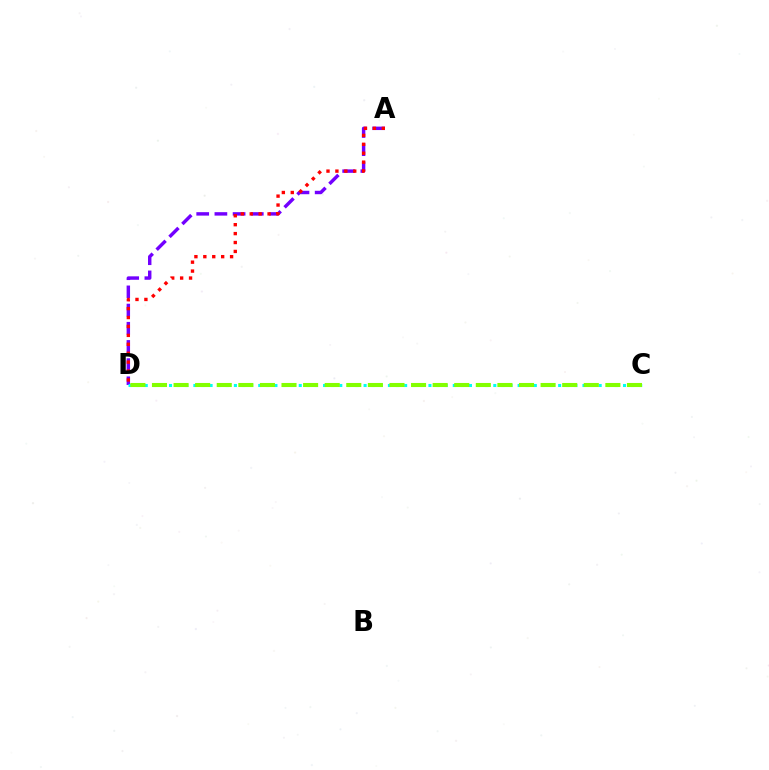{('A', 'D'): [{'color': '#7200ff', 'line_style': 'dashed', 'thickness': 2.47}, {'color': '#ff0000', 'line_style': 'dotted', 'thickness': 2.42}], ('C', 'D'): [{'color': '#00fff6', 'line_style': 'dotted', 'thickness': 2.2}, {'color': '#84ff00', 'line_style': 'dashed', 'thickness': 2.93}]}